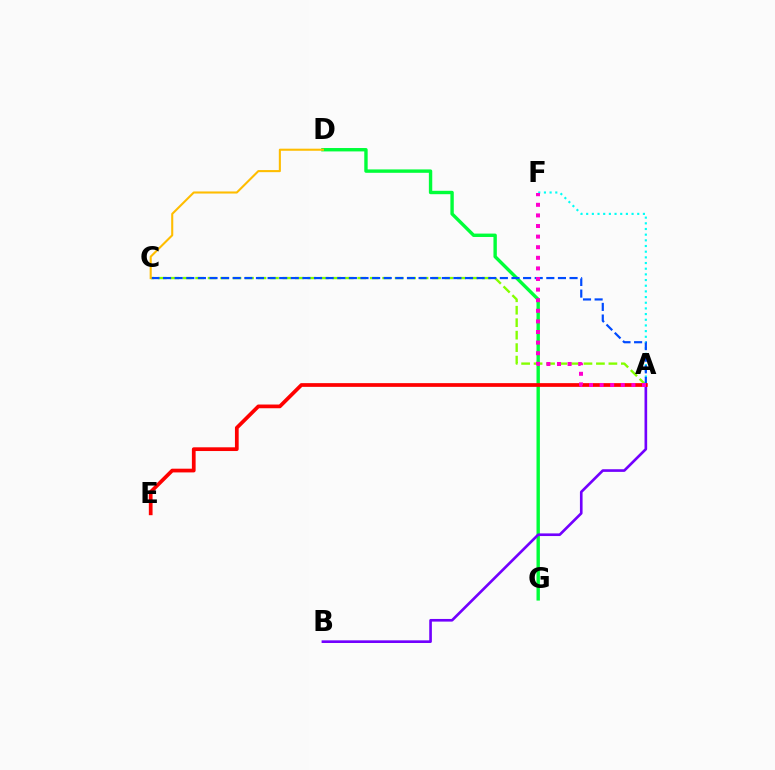{('A', 'C'): [{'color': '#84ff00', 'line_style': 'dashed', 'thickness': 1.69}, {'color': '#004bff', 'line_style': 'dashed', 'thickness': 1.58}], ('D', 'G'): [{'color': '#00ff39', 'line_style': 'solid', 'thickness': 2.44}], ('A', 'F'): [{'color': '#00fff6', 'line_style': 'dotted', 'thickness': 1.54}, {'color': '#ff00cf', 'line_style': 'dotted', 'thickness': 2.88}], ('A', 'B'): [{'color': '#7200ff', 'line_style': 'solid', 'thickness': 1.91}], ('C', 'D'): [{'color': '#ffbd00', 'line_style': 'solid', 'thickness': 1.5}], ('A', 'E'): [{'color': '#ff0000', 'line_style': 'solid', 'thickness': 2.68}]}